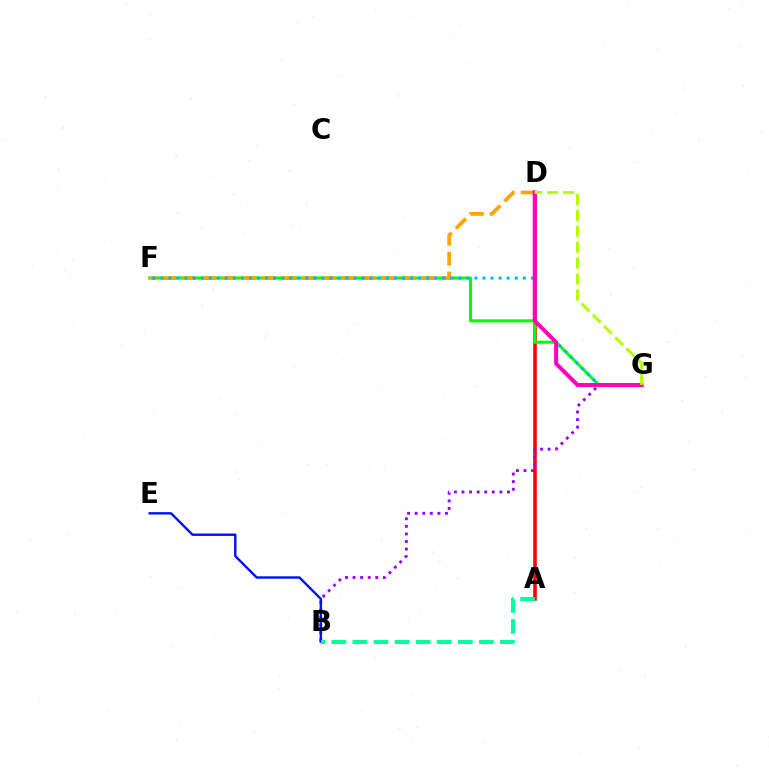{('A', 'D'): [{'color': '#ff0000', 'line_style': 'solid', 'thickness': 2.58}], ('B', 'G'): [{'color': '#9b00ff', 'line_style': 'dotted', 'thickness': 2.06}], ('F', 'G'): [{'color': '#08ff00', 'line_style': 'solid', 'thickness': 2.2}, {'color': '#00b5ff', 'line_style': 'dotted', 'thickness': 2.19}], ('D', 'F'): [{'color': '#ffa500', 'line_style': 'dashed', 'thickness': 2.71}], ('D', 'G'): [{'color': '#ff00bd', 'line_style': 'solid', 'thickness': 2.86}, {'color': '#b3ff00', 'line_style': 'dashed', 'thickness': 2.16}], ('B', 'E'): [{'color': '#0010ff', 'line_style': 'solid', 'thickness': 1.72}], ('A', 'B'): [{'color': '#00ff9d', 'line_style': 'dashed', 'thickness': 2.86}]}